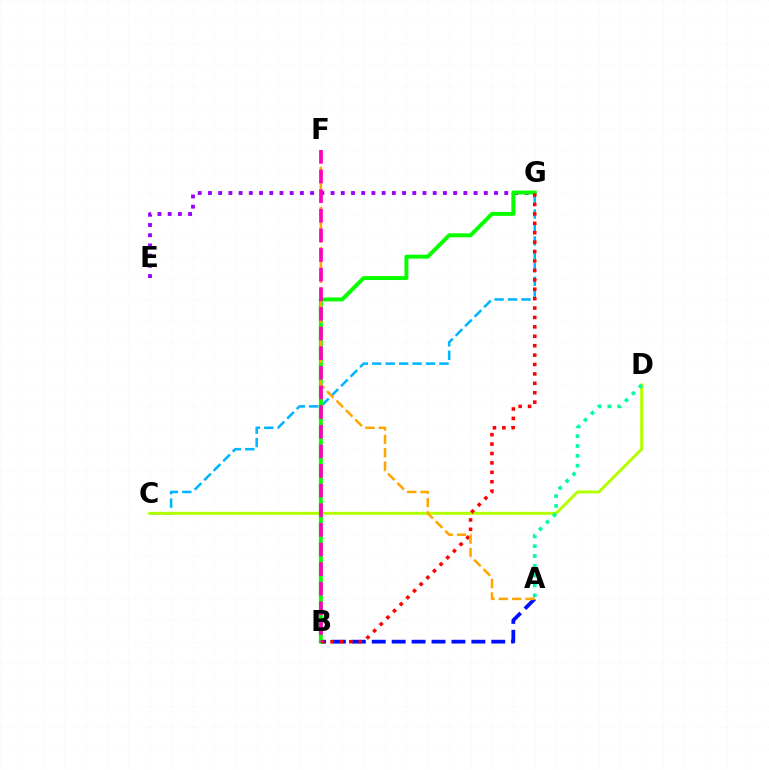{('E', 'G'): [{'color': '#9b00ff', 'line_style': 'dotted', 'thickness': 2.78}], ('C', 'G'): [{'color': '#00b5ff', 'line_style': 'dashed', 'thickness': 1.83}], ('C', 'D'): [{'color': '#b3ff00', 'line_style': 'solid', 'thickness': 2.15}], ('A', 'B'): [{'color': '#0010ff', 'line_style': 'dashed', 'thickness': 2.71}], ('B', 'G'): [{'color': '#08ff00', 'line_style': 'solid', 'thickness': 2.85}, {'color': '#ff0000', 'line_style': 'dotted', 'thickness': 2.56}], ('A', 'D'): [{'color': '#00ff9d', 'line_style': 'dotted', 'thickness': 2.67}], ('A', 'F'): [{'color': '#ffa500', 'line_style': 'dashed', 'thickness': 1.81}], ('B', 'F'): [{'color': '#ff00bd', 'line_style': 'dashed', 'thickness': 2.67}]}